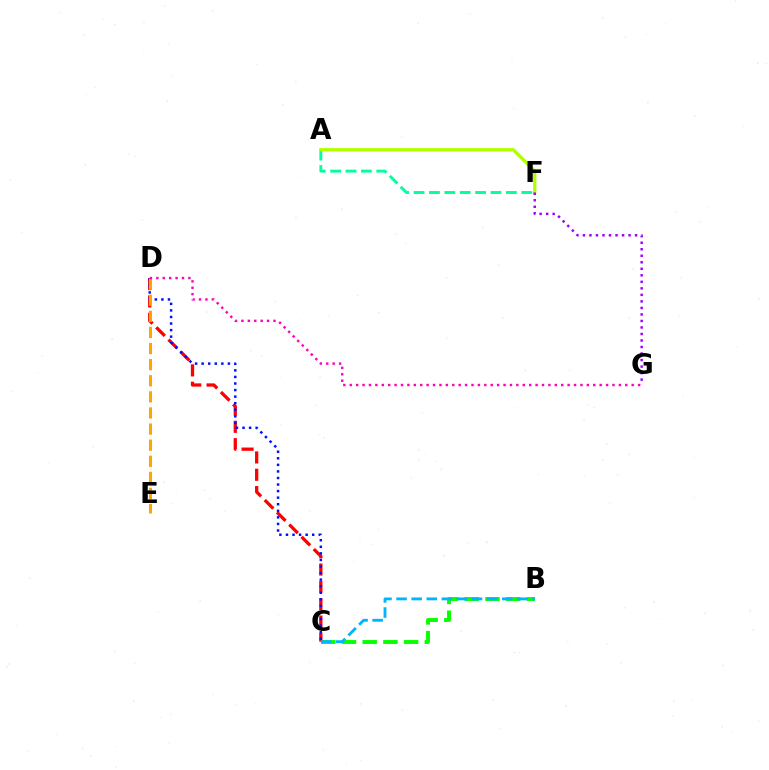{('B', 'C'): [{'color': '#08ff00', 'line_style': 'dashed', 'thickness': 2.82}, {'color': '#00b5ff', 'line_style': 'dashed', 'thickness': 2.05}], ('C', 'D'): [{'color': '#ff0000', 'line_style': 'dashed', 'thickness': 2.35}, {'color': '#0010ff', 'line_style': 'dotted', 'thickness': 1.78}], ('A', 'F'): [{'color': '#00ff9d', 'line_style': 'dashed', 'thickness': 2.09}, {'color': '#b3ff00', 'line_style': 'solid', 'thickness': 2.38}], ('D', 'E'): [{'color': '#ffa500', 'line_style': 'dashed', 'thickness': 2.19}], ('F', 'G'): [{'color': '#9b00ff', 'line_style': 'dotted', 'thickness': 1.77}], ('D', 'G'): [{'color': '#ff00bd', 'line_style': 'dotted', 'thickness': 1.74}]}